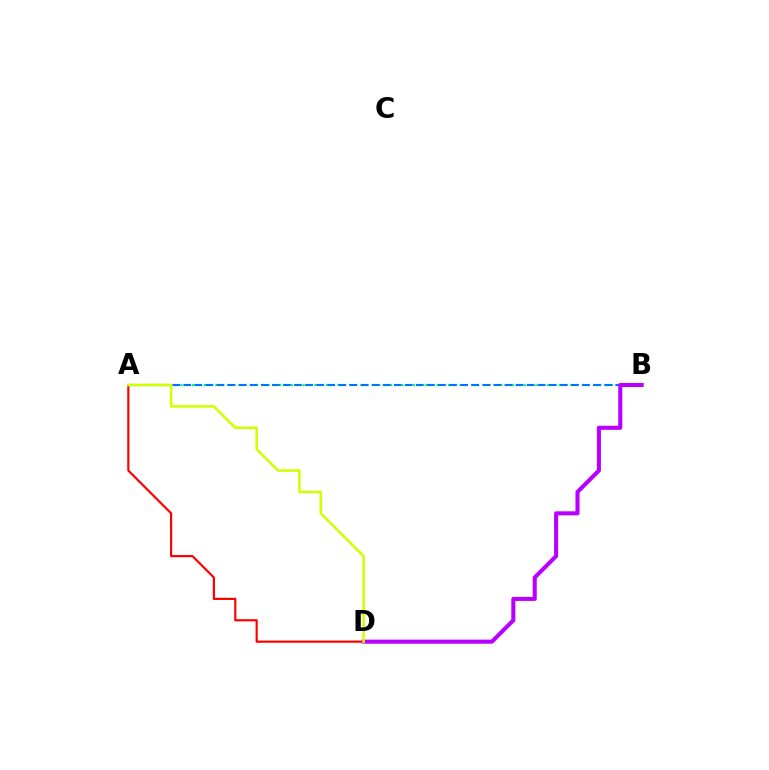{('A', 'B'): [{'color': '#00ff5c', 'line_style': 'dotted', 'thickness': 1.58}, {'color': '#0074ff', 'line_style': 'dashed', 'thickness': 1.5}], ('B', 'D'): [{'color': '#b900ff', 'line_style': 'solid', 'thickness': 2.93}], ('A', 'D'): [{'color': '#ff0000', 'line_style': 'solid', 'thickness': 1.57}, {'color': '#d1ff00', 'line_style': 'solid', 'thickness': 1.84}]}